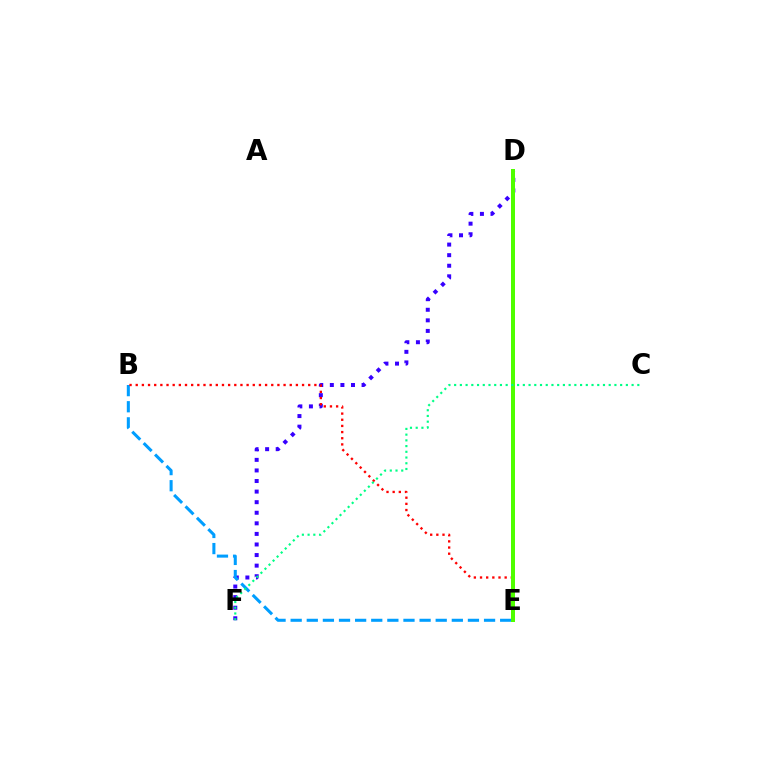{('D', 'E'): [{'color': '#ffd500', 'line_style': 'solid', 'thickness': 1.86}, {'color': '#ff00ed', 'line_style': 'dotted', 'thickness': 1.85}, {'color': '#4fff00', 'line_style': 'solid', 'thickness': 2.88}], ('D', 'F'): [{'color': '#3700ff', 'line_style': 'dotted', 'thickness': 2.87}], ('B', 'E'): [{'color': '#009eff', 'line_style': 'dashed', 'thickness': 2.19}, {'color': '#ff0000', 'line_style': 'dotted', 'thickness': 1.67}], ('C', 'F'): [{'color': '#00ff86', 'line_style': 'dotted', 'thickness': 1.56}]}